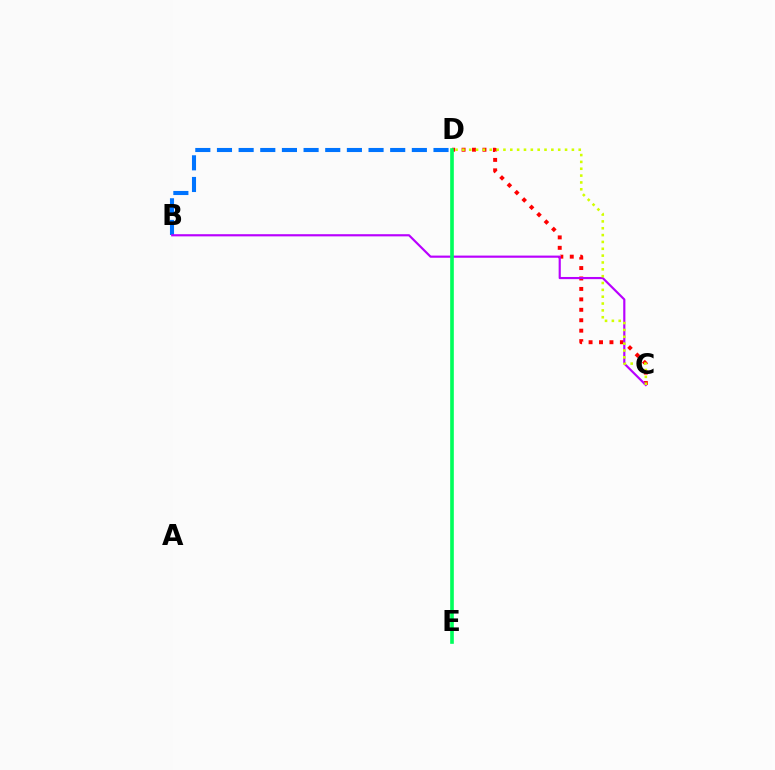{('C', 'D'): [{'color': '#ff0000', 'line_style': 'dotted', 'thickness': 2.84}, {'color': '#d1ff00', 'line_style': 'dotted', 'thickness': 1.86}], ('B', 'D'): [{'color': '#0074ff', 'line_style': 'dashed', 'thickness': 2.94}], ('B', 'C'): [{'color': '#b900ff', 'line_style': 'solid', 'thickness': 1.56}], ('D', 'E'): [{'color': '#00ff5c', 'line_style': 'solid', 'thickness': 2.63}]}